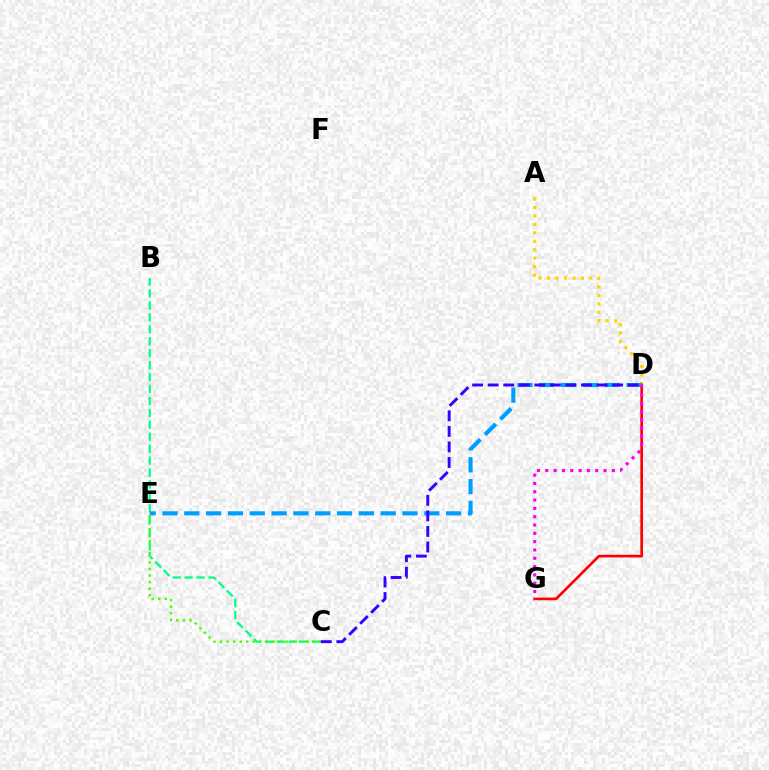{('A', 'D'): [{'color': '#ffd500', 'line_style': 'dotted', 'thickness': 2.3}], ('D', 'G'): [{'color': '#ff0000', 'line_style': 'solid', 'thickness': 1.92}, {'color': '#ff00ed', 'line_style': 'dotted', 'thickness': 2.26}], ('B', 'C'): [{'color': '#00ff86', 'line_style': 'dashed', 'thickness': 1.62}], ('D', 'E'): [{'color': '#009eff', 'line_style': 'dashed', 'thickness': 2.96}], ('C', 'E'): [{'color': '#4fff00', 'line_style': 'dotted', 'thickness': 1.79}], ('C', 'D'): [{'color': '#3700ff', 'line_style': 'dashed', 'thickness': 2.11}]}